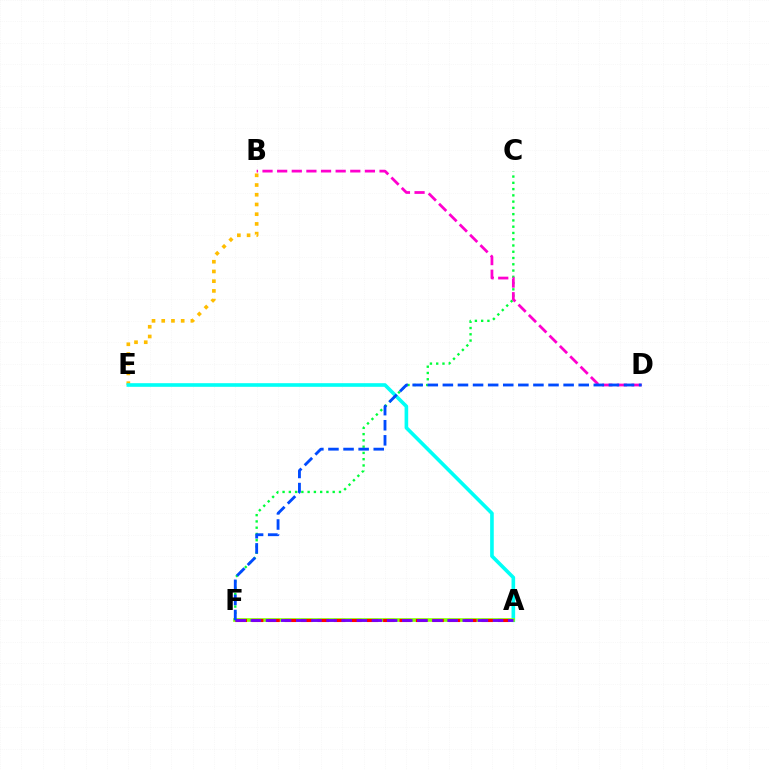{('B', 'E'): [{'color': '#ffbd00', 'line_style': 'dotted', 'thickness': 2.64}], ('A', 'E'): [{'color': '#00fff6', 'line_style': 'solid', 'thickness': 2.61}], ('C', 'F'): [{'color': '#00ff39', 'line_style': 'dotted', 'thickness': 1.7}], ('A', 'F'): [{'color': '#84ff00', 'line_style': 'solid', 'thickness': 2.64}, {'color': '#ff0000', 'line_style': 'dashed', 'thickness': 2.23}, {'color': '#7200ff', 'line_style': 'dashed', 'thickness': 2.06}], ('B', 'D'): [{'color': '#ff00cf', 'line_style': 'dashed', 'thickness': 1.99}], ('D', 'F'): [{'color': '#004bff', 'line_style': 'dashed', 'thickness': 2.05}]}